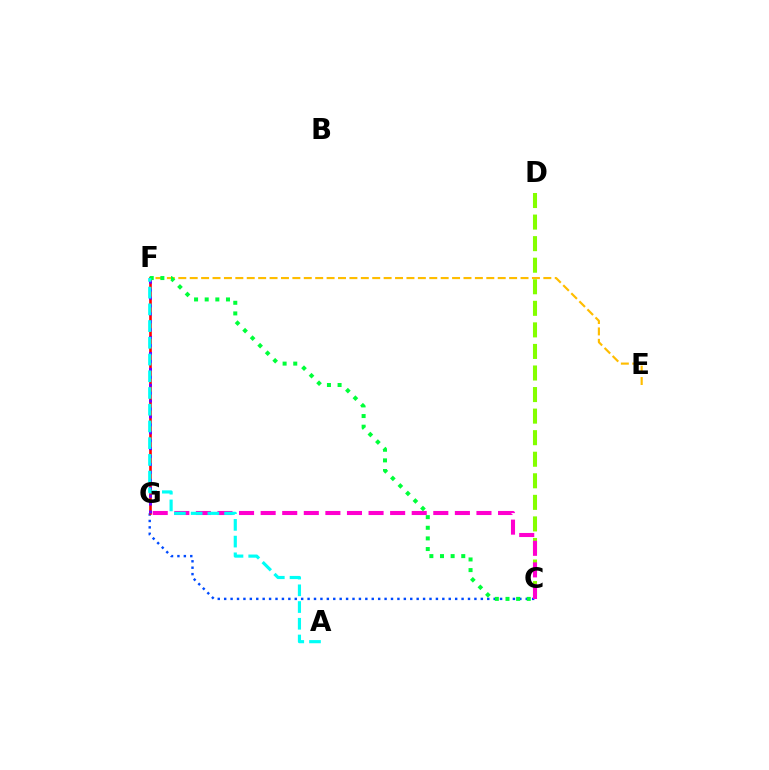{('C', 'D'): [{'color': '#84ff00', 'line_style': 'dashed', 'thickness': 2.93}], ('C', 'G'): [{'color': '#004bff', 'line_style': 'dotted', 'thickness': 1.74}, {'color': '#ff00cf', 'line_style': 'dashed', 'thickness': 2.93}], ('E', 'F'): [{'color': '#ffbd00', 'line_style': 'dashed', 'thickness': 1.55}], ('F', 'G'): [{'color': '#ff0000', 'line_style': 'solid', 'thickness': 1.88}, {'color': '#7200ff', 'line_style': 'dotted', 'thickness': 2.15}], ('C', 'F'): [{'color': '#00ff39', 'line_style': 'dotted', 'thickness': 2.89}], ('A', 'F'): [{'color': '#00fff6', 'line_style': 'dashed', 'thickness': 2.27}]}